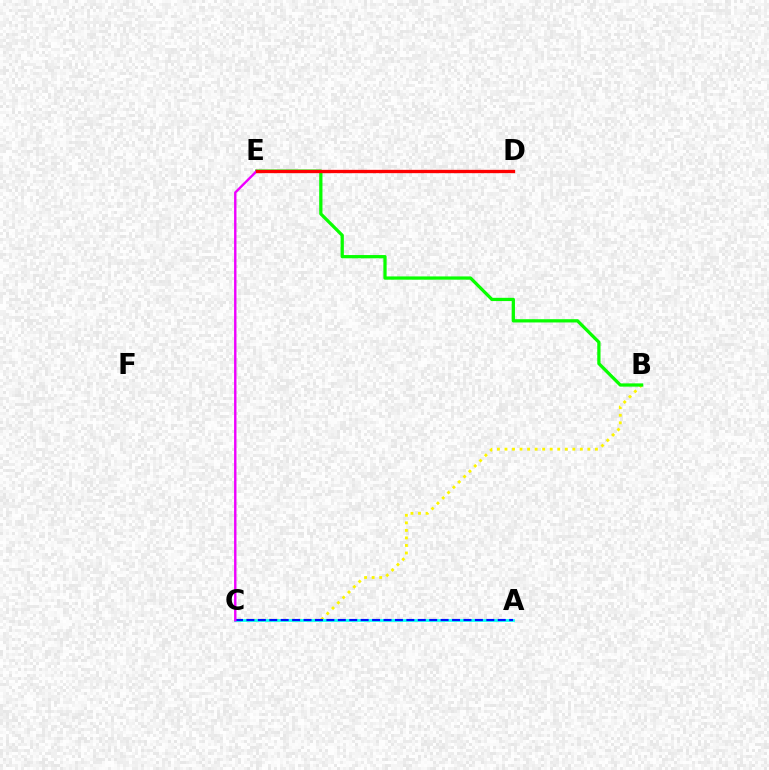{('B', 'C'): [{'color': '#fcf500', 'line_style': 'dotted', 'thickness': 2.05}], ('B', 'E'): [{'color': '#08ff00', 'line_style': 'solid', 'thickness': 2.34}], ('A', 'C'): [{'color': '#00fff6', 'line_style': 'solid', 'thickness': 1.94}, {'color': '#0010ff', 'line_style': 'dashed', 'thickness': 1.55}], ('C', 'E'): [{'color': '#ee00ff', 'line_style': 'solid', 'thickness': 1.73}], ('D', 'E'): [{'color': '#ff0000', 'line_style': 'solid', 'thickness': 2.39}]}